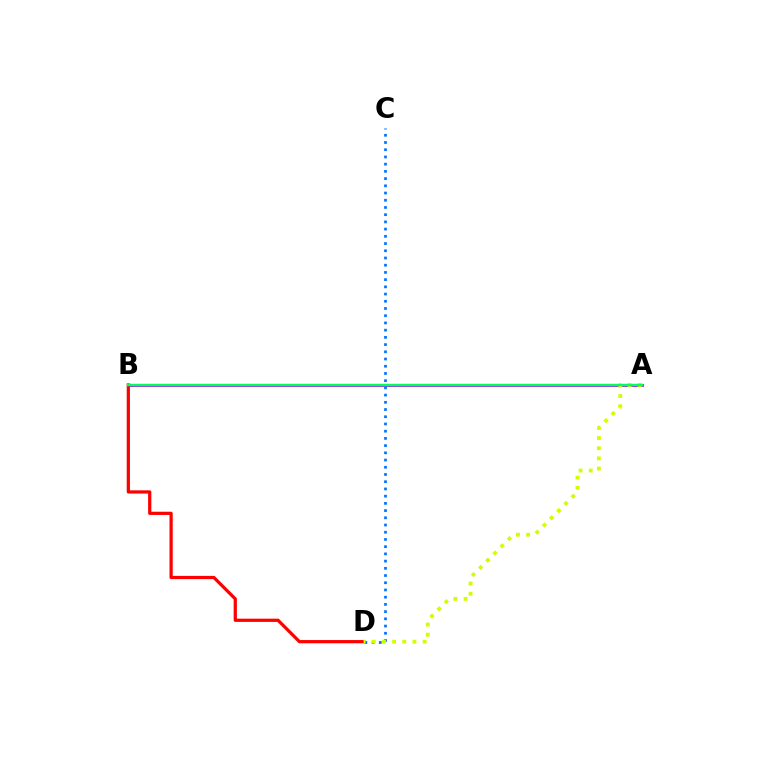{('A', 'B'): [{'color': '#b900ff', 'line_style': 'solid', 'thickness': 2.01}, {'color': '#00ff5c', 'line_style': 'solid', 'thickness': 1.78}], ('C', 'D'): [{'color': '#0074ff', 'line_style': 'dotted', 'thickness': 1.96}], ('B', 'D'): [{'color': '#ff0000', 'line_style': 'solid', 'thickness': 2.33}], ('A', 'D'): [{'color': '#d1ff00', 'line_style': 'dotted', 'thickness': 2.76}]}